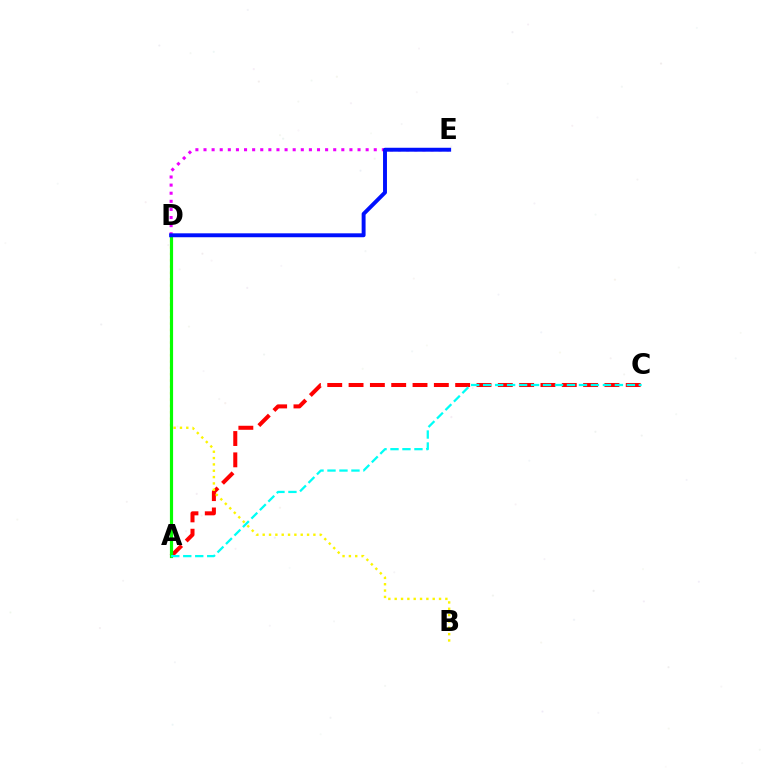{('A', 'C'): [{'color': '#ff0000', 'line_style': 'dashed', 'thickness': 2.9}, {'color': '#00fff6', 'line_style': 'dashed', 'thickness': 1.63}], ('B', 'D'): [{'color': '#fcf500', 'line_style': 'dotted', 'thickness': 1.72}], ('A', 'D'): [{'color': '#08ff00', 'line_style': 'solid', 'thickness': 2.28}], ('D', 'E'): [{'color': '#ee00ff', 'line_style': 'dotted', 'thickness': 2.2}, {'color': '#0010ff', 'line_style': 'solid', 'thickness': 2.82}]}